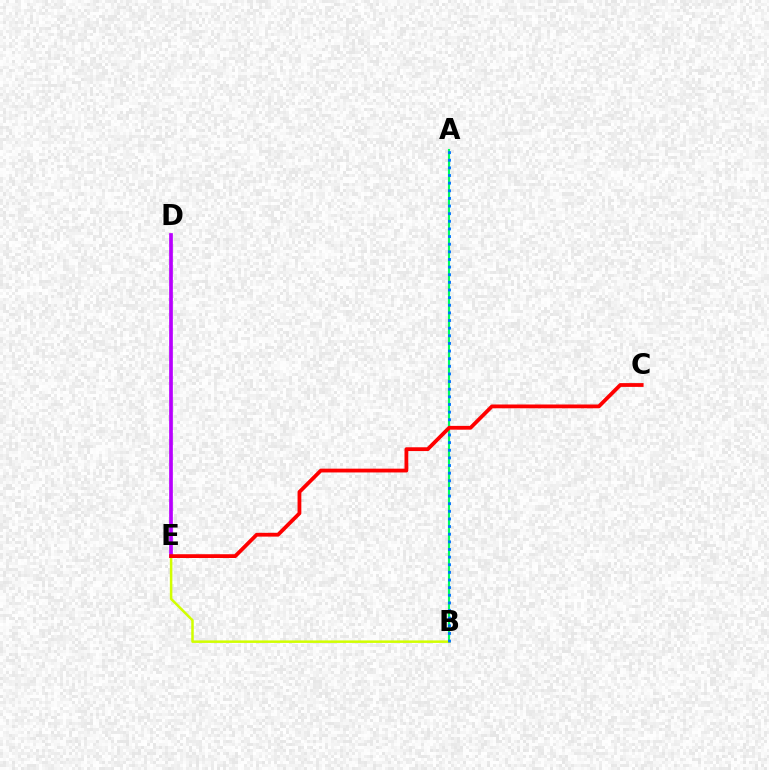{('D', 'E'): [{'color': '#b900ff', 'line_style': 'solid', 'thickness': 2.66}], ('A', 'B'): [{'color': '#00ff5c', 'line_style': 'solid', 'thickness': 1.53}, {'color': '#0074ff', 'line_style': 'dotted', 'thickness': 2.07}], ('B', 'E'): [{'color': '#d1ff00', 'line_style': 'solid', 'thickness': 1.81}], ('C', 'E'): [{'color': '#ff0000', 'line_style': 'solid', 'thickness': 2.73}]}